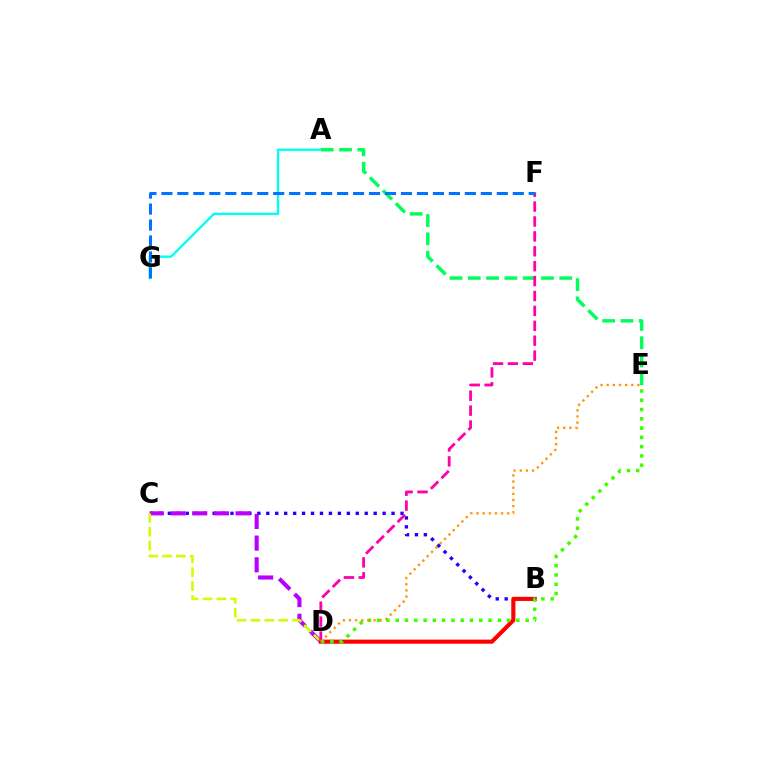{('B', 'C'): [{'color': '#2500ff', 'line_style': 'dotted', 'thickness': 2.43}], ('C', 'D'): [{'color': '#b900ff', 'line_style': 'dashed', 'thickness': 2.95}, {'color': '#d1ff00', 'line_style': 'dashed', 'thickness': 1.89}], ('B', 'D'): [{'color': '#ff0000', 'line_style': 'solid', 'thickness': 2.96}], ('A', 'G'): [{'color': '#00fff6', 'line_style': 'solid', 'thickness': 1.68}], ('A', 'E'): [{'color': '#00ff5c', 'line_style': 'dashed', 'thickness': 2.49}], ('D', 'F'): [{'color': '#ff00ac', 'line_style': 'dashed', 'thickness': 2.02}], ('F', 'G'): [{'color': '#0074ff', 'line_style': 'dashed', 'thickness': 2.17}], ('D', 'E'): [{'color': '#3dff00', 'line_style': 'dotted', 'thickness': 2.52}, {'color': '#ff9400', 'line_style': 'dotted', 'thickness': 1.67}]}